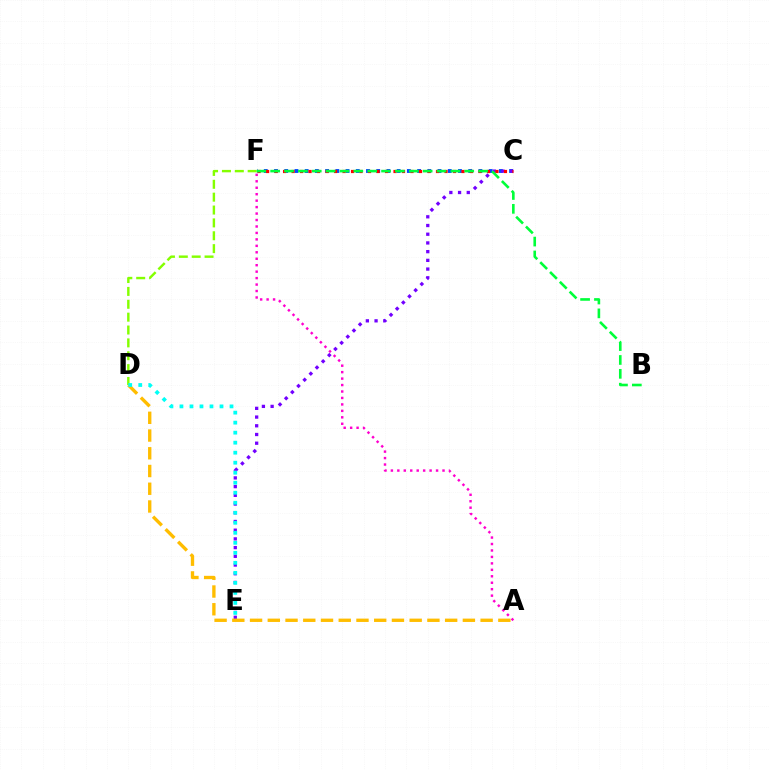{('C', 'F'): [{'color': '#004bff', 'line_style': 'dotted', 'thickness': 2.78}, {'color': '#ff0000', 'line_style': 'dotted', 'thickness': 2.31}], ('C', 'E'): [{'color': '#7200ff', 'line_style': 'dotted', 'thickness': 2.37}], ('A', 'D'): [{'color': '#ffbd00', 'line_style': 'dashed', 'thickness': 2.41}], ('D', 'F'): [{'color': '#84ff00', 'line_style': 'dashed', 'thickness': 1.75}], ('B', 'F'): [{'color': '#00ff39', 'line_style': 'dashed', 'thickness': 1.88}], ('A', 'F'): [{'color': '#ff00cf', 'line_style': 'dotted', 'thickness': 1.75}], ('D', 'E'): [{'color': '#00fff6', 'line_style': 'dotted', 'thickness': 2.72}]}